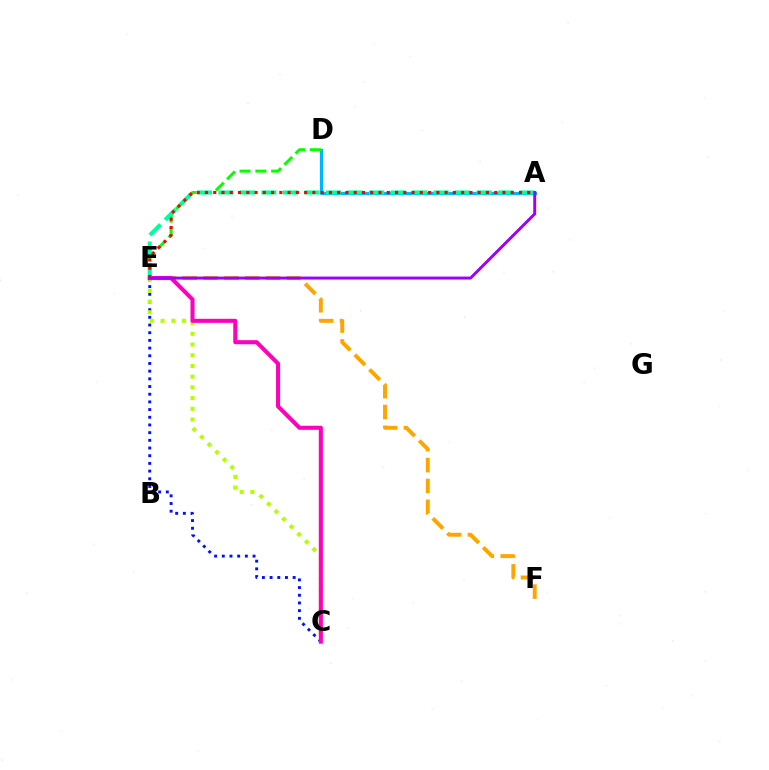{('C', 'E'): [{'color': '#0010ff', 'line_style': 'dotted', 'thickness': 2.09}, {'color': '#b3ff00', 'line_style': 'dotted', 'thickness': 2.91}, {'color': '#ff00bd', 'line_style': 'solid', 'thickness': 2.92}], ('E', 'F'): [{'color': '#ffa500', 'line_style': 'dashed', 'thickness': 2.83}], ('A', 'D'): [{'color': '#00b5ff', 'line_style': 'solid', 'thickness': 2.34}], ('D', 'E'): [{'color': '#08ff00', 'line_style': 'dashed', 'thickness': 2.15}], ('A', 'E'): [{'color': '#00ff9d', 'line_style': 'dashed', 'thickness': 2.92}, {'color': '#ff0000', 'line_style': 'dotted', 'thickness': 2.25}, {'color': '#9b00ff', 'line_style': 'solid', 'thickness': 2.12}]}